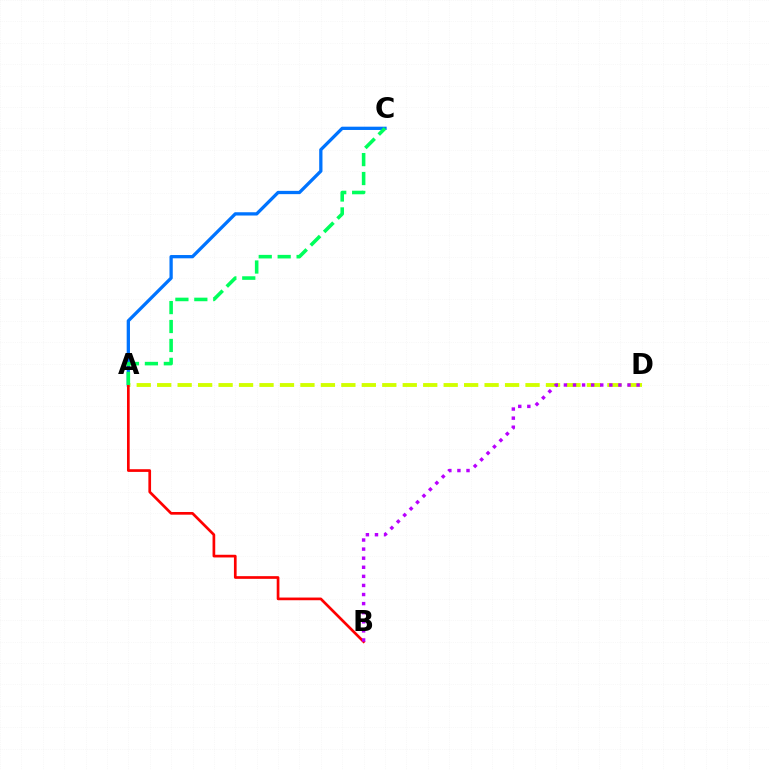{('A', 'C'): [{'color': '#0074ff', 'line_style': 'solid', 'thickness': 2.36}, {'color': '#00ff5c', 'line_style': 'dashed', 'thickness': 2.57}], ('A', 'D'): [{'color': '#d1ff00', 'line_style': 'dashed', 'thickness': 2.78}], ('A', 'B'): [{'color': '#ff0000', 'line_style': 'solid', 'thickness': 1.94}], ('B', 'D'): [{'color': '#b900ff', 'line_style': 'dotted', 'thickness': 2.47}]}